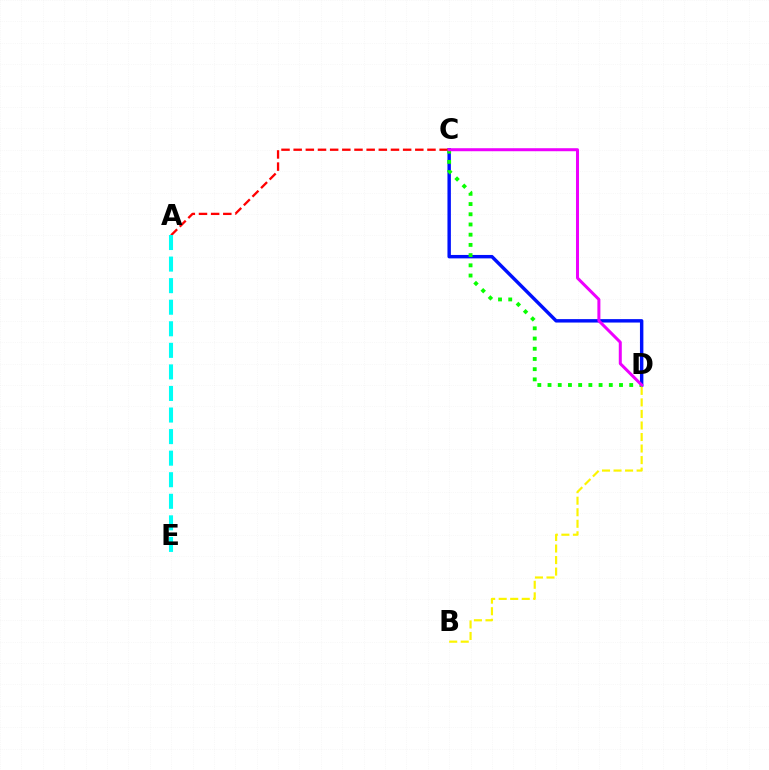{('C', 'D'): [{'color': '#0010ff', 'line_style': 'solid', 'thickness': 2.47}, {'color': '#08ff00', 'line_style': 'dotted', 'thickness': 2.77}, {'color': '#ee00ff', 'line_style': 'solid', 'thickness': 2.17}], ('A', 'C'): [{'color': '#ff0000', 'line_style': 'dashed', 'thickness': 1.65}], ('A', 'E'): [{'color': '#00fff6', 'line_style': 'dashed', 'thickness': 2.93}], ('B', 'D'): [{'color': '#fcf500', 'line_style': 'dashed', 'thickness': 1.57}]}